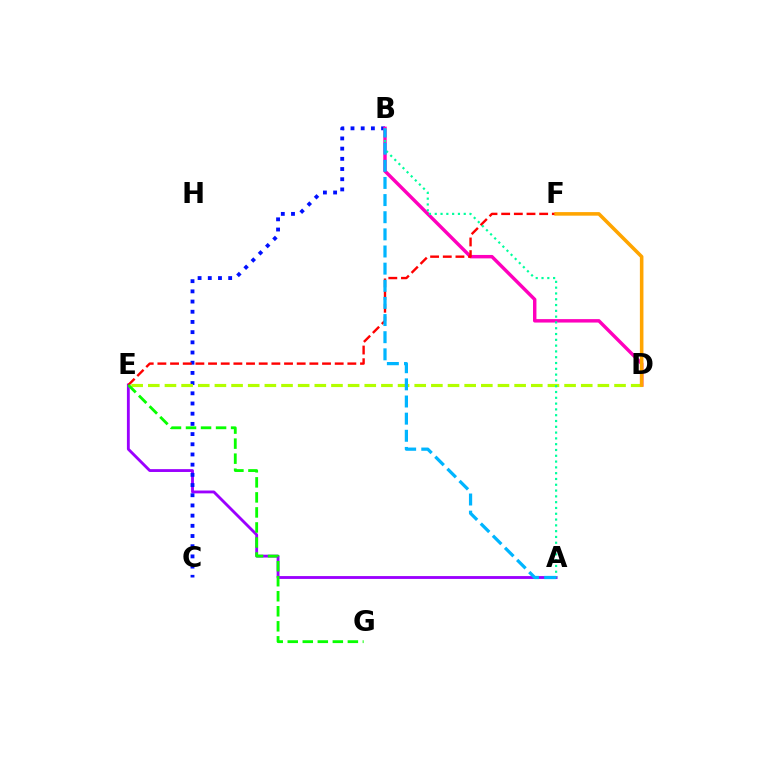{('A', 'E'): [{'color': '#9b00ff', 'line_style': 'solid', 'thickness': 2.05}], ('B', 'C'): [{'color': '#0010ff', 'line_style': 'dotted', 'thickness': 2.77}], ('B', 'D'): [{'color': '#ff00bd', 'line_style': 'solid', 'thickness': 2.47}], ('D', 'E'): [{'color': '#b3ff00', 'line_style': 'dashed', 'thickness': 2.26}], ('E', 'F'): [{'color': '#ff0000', 'line_style': 'dashed', 'thickness': 1.72}], ('A', 'B'): [{'color': '#00ff9d', 'line_style': 'dotted', 'thickness': 1.58}, {'color': '#00b5ff', 'line_style': 'dashed', 'thickness': 2.33}], ('E', 'G'): [{'color': '#08ff00', 'line_style': 'dashed', 'thickness': 2.04}], ('D', 'F'): [{'color': '#ffa500', 'line_style': 'solid', 'thickness': 2.57}]}